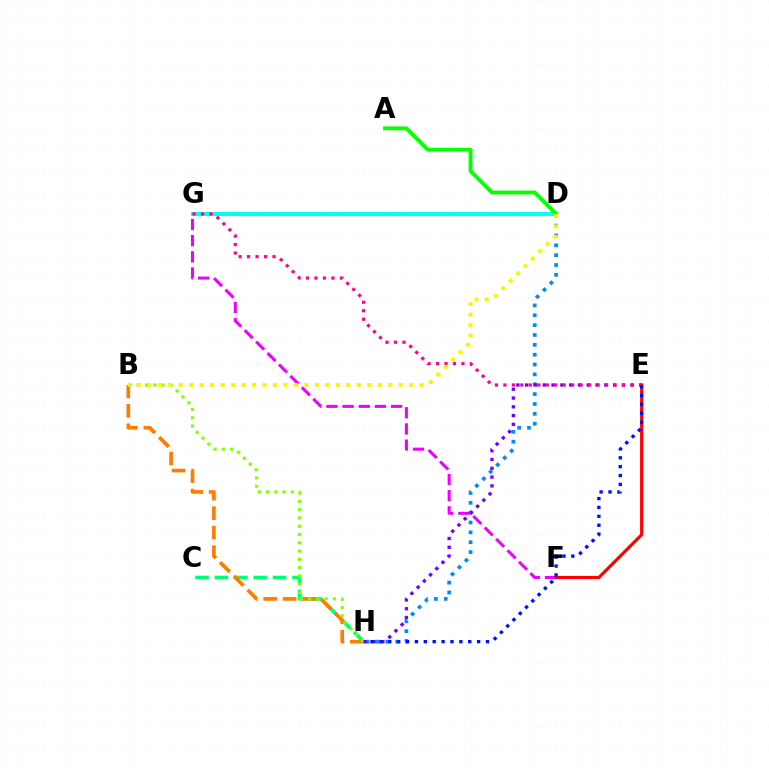{('D', 'G'): [{'color': '#00fff6', 'line_style': 'solid', 'thickness': 2.84}], ('F', 'G'): [{'color': '#ee00ff', 'line_style': 'dashed', 'thickness': 2.2}], ('C', 'H'): [{'color': '#00ff74', 'line_style': 'dashed', 'thickness': 2.63}], ('D', 'H'): [{'color': '#008cff', 'line_style': 'dotted', 'thickness': 2.68}], ('E', 'H'): [{'color': '#7200ff', 'line_style': 'dotted', 'thickness': 2.39}, {'color': '#0010ff', 'line_style': 'dotted', 'thickness': 2.41}], ('E', 'F'): [{'color': '#ff0000', 'line_style': 'solid', 'thickness': 2.28}], ('A', 'D'): [{'color': '#08ff00', 'line_style': 'solid', 'thickness': 2.77}], ('B', 'H'): [{'color': '#ff7c00', 'line_style': 'dashed', 'thickness': 2.65}, {'color': '#84ff00', 'line_style': 'dotted', 'thickness': 2.25}], ('E', 'G'): [{'color': '#ff0094', 'line_style': 'dotted', 'thickness': 2.3}], ('B', 'D'): [{'color': '#fcf500', 'line_style': 'dotted', 'thickness': 2.85}]}